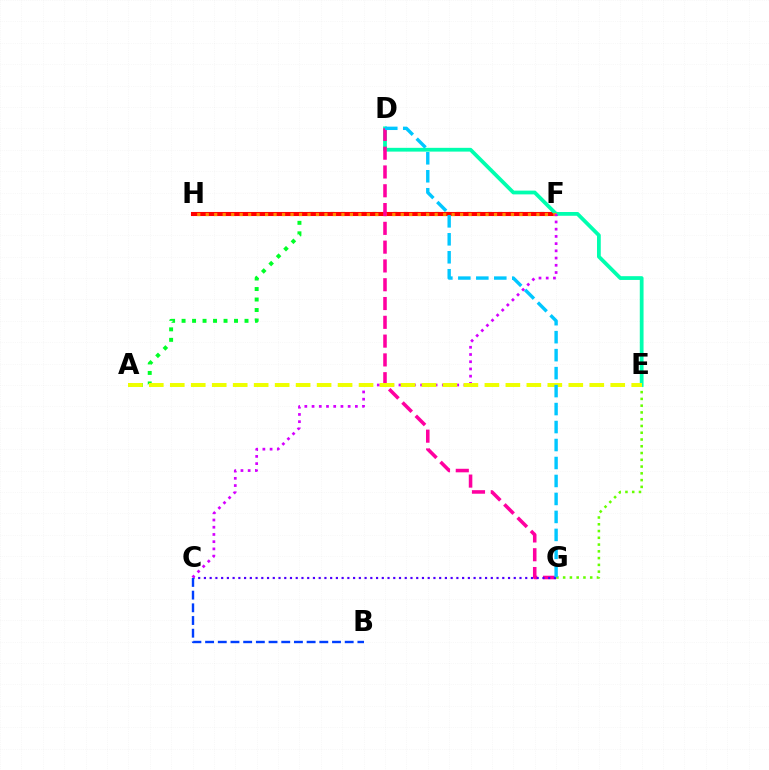{('A', 'F'): [{'color': '#00ff27', 'line_style': 'dotted', 'thickness': 2.85}], ('F', 'H'): [{'color': '#ff0000', 'line_style': 'solid', 'thickness': 2.93}, {'color': '#ff8800', 'line_style': 'dotted', 'thickness': 2.3}], ('E', 'G'): [{'color': '#66ff00', 'line_style': 'dotted', 'thickness': 1.84}], ('D', 'E'): [{'color': '#00ffaf', 'line_style': 'solid', 'thickness': 2.71}], ('D', 'G'): [{'color': '#ff00a0', 'line_style': 'dashed', 'thickness': 2.55}, {'color': '#00c7ff', 'line_style': 'dashed', 'thickness': 2.44}], ('C', 'G'): [{'color': '#4f00ff', 'line_style': 'dotted', 'thickness': 1.56}], ('C', 'F'): [{'color': '#d600ff', 'line_style': 'dotted', 'thickness': 1.96}], ('A', 'E'): [{'color': '#eeff00', 'line_style': 'dashed', 'thickness': 2.85}], ('B', 'C'): [{'color': '#003fff', 'line_style': 'dashed', 'thickness': 1.72}]}